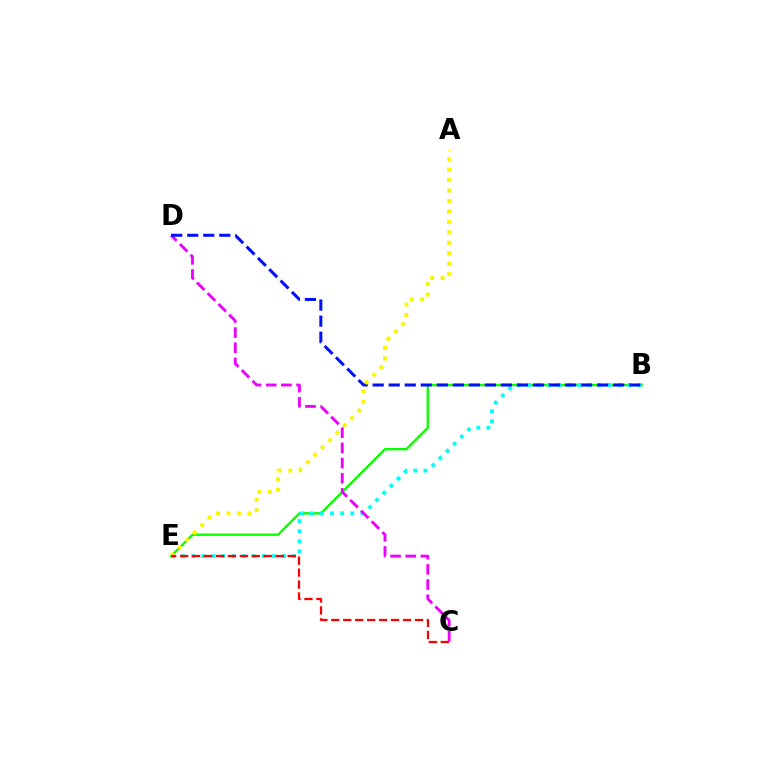{('B', 'E'): [{'color': '#08ff00', 'line_style': 'solid', 'thickness': 1.69}, {'color': '#00fff6', 'line_style': 'dotted', 'thickness': 2.74}], ('C', 'D'): [{'color': '#ee00ff', 'line_style': 'dashed', 'thickness': 2.06}], ('B', 'D'): [{'color': '#0010ff', 'line_style': 'dashed', 'thickness': 2.18}], ('A', 'E'): [{'color': '#fcf500', 'line_style': 'dotted', 'thickness': 2.84}], ('C', 'E'): [{'color': '#ff0000', 'line_style': 'dashed', 'thickness': 1.62}]}